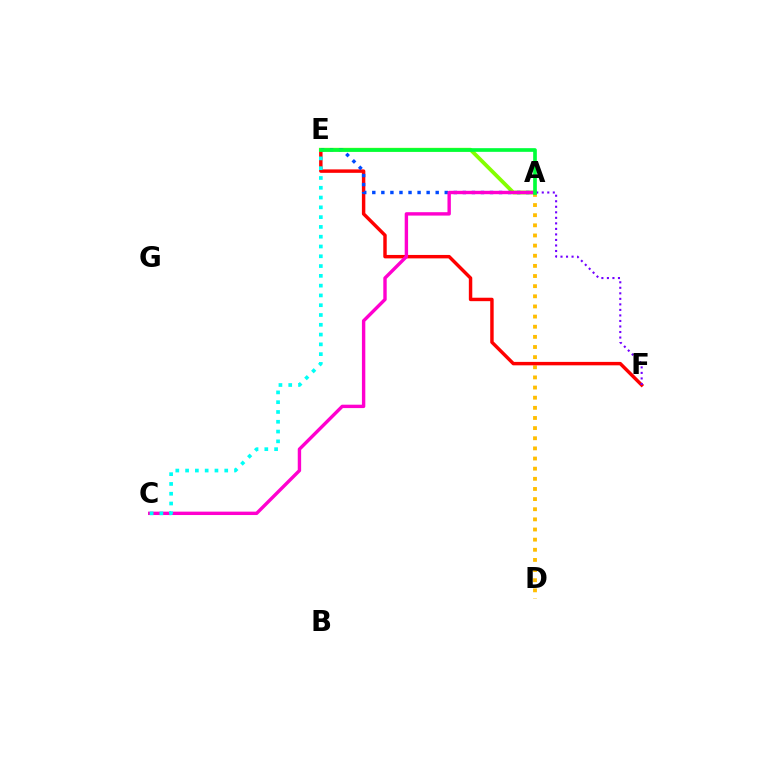{('A', 'D'): [{'color': '#ffbd00', 'line_style': 'dotted', 'thickness': 2.75}], ('E', 'F'): [{'color': '#ff0000', 'line_style': 'solid', 'thickness': 2.48}], ('A', 'E'): [{'color': '#84ff00', 'line_style': 'solid', 'thickness': 2.74}, {'color': '#004bff', 'line_style': 'dotted', 'thickness': 2.46}, {'color': '#00ff39', 'line_style': 'solid', 'thickness': 2.64}], ('A', 'F'): [{'color': '#7200ff', 'line_style': 'dotted', 'thickness': 1.5}], ('A', 'C'): [{'color': '#ff00cf', 'line_style': 'solid', 'thickness': 2.44}], ('C', 'E'): [{'color': '#00fff6', 'line_style': 'dotted', 'thickness': 2.66}]}